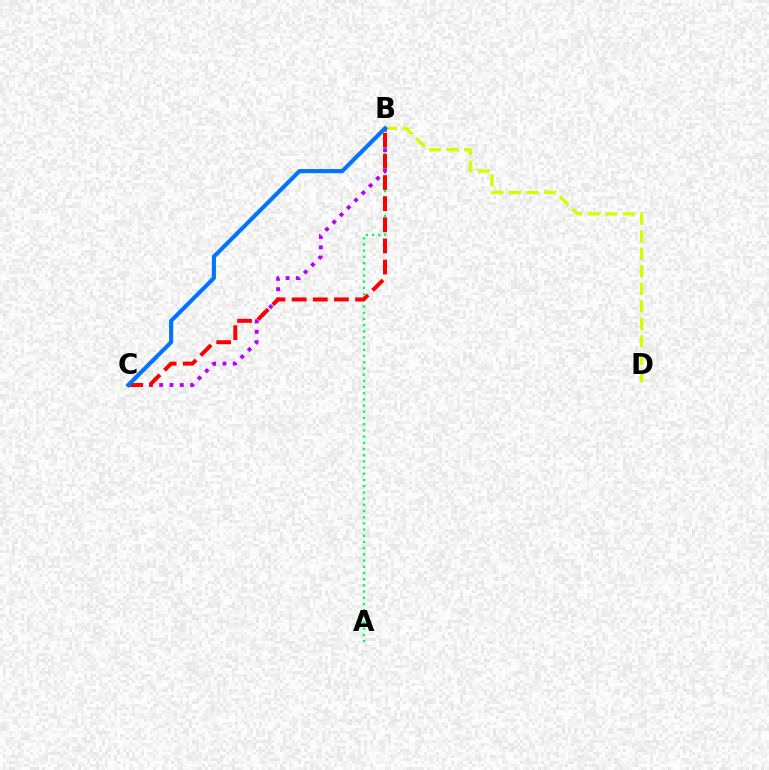{('B', 'D'): [{'color': '#d1ff00', 'line_style': 'dashed', 'thickness': 2.38}], ('A', 'B'): [{'color': '#00ff5c', 'line_style': 'dotted', 'thickness': 1.68}], ('B', 'C'): [{'color': '#b900ff', 'line_style': 'dotted', 'thickness': 2.8}, {'color': '#ff0000', 'line_style': 'dashed', 'thickness': 2.87}, {'color': '#0074ff', 'line_style': 'solid', 'thickness': 2.95}]}